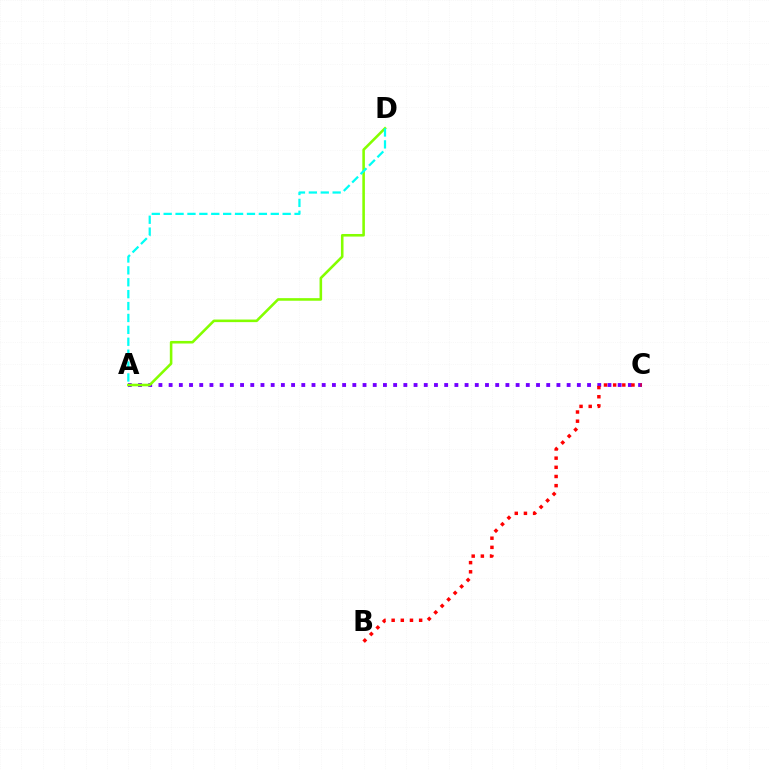{('A', 'C'): [{'color': '#7200ff', 'line_style': 'dotted', 'thickness': 2.77}], ('A', 'D'): [{'color': '#84ff00', 'line_style': 'solid', 'thickness': 1.86}, {'color': '#00fff6', 'line_style': 'dashed', 'thickness': 1.62}], ('B', 'C'): [{'color': '#ff0000', 'line_style': 'dotted', 'thickness': 2.49}]}